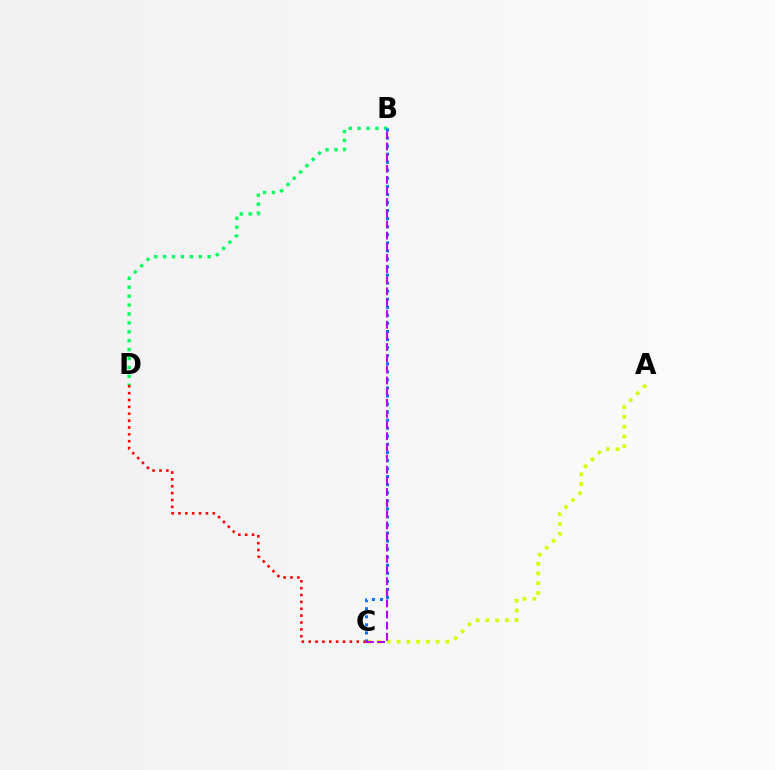{('A', 'C'): [{'color': '#d1ff00', 'line_style': 'dotted', 'thickness': 2.65}], ('C', 'D'): [{'color': '#ff0000', 'line_style': 'dotted', 'thickness': 1.87}], ('B', 'D'): [{'color': '#00ff5c', 'line_style': 'dotted', 'thickness': 2.42}], ('B', 'C'): [{'color': '#0074ff', 'line_style': 'dotted', 'thickness': 2.19}, {'color': '#b900ff', 'line_style': 'dashed', 'thickness': 1.51}]}